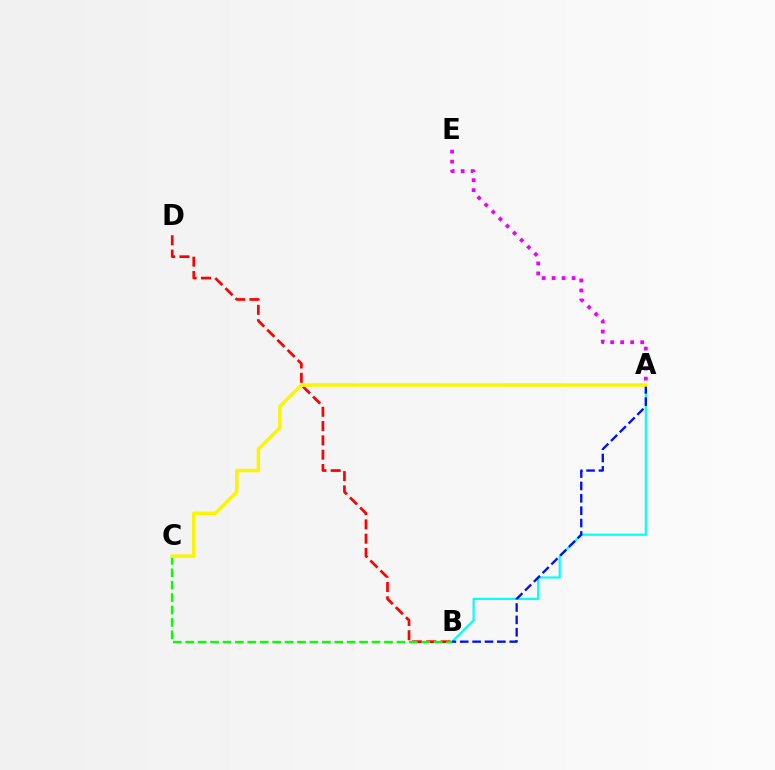{('B', 'D'): [{'color': '#ff0000', 'line_style': 'dashed', 'thickness': 1.94}], ('A', 'B'): [{'color': '#00fff6', 'line_style': 'solid', 'thickness': 1.55}, {'color': '#0010ff', 'line_style': 'dashed', 'thickness': 1.68}], ('A', 'E'): [{'color': '#ee00ff', 'line_style': 'dotted', 'thickness': 2.72}], ('B', 'C'): [{'color': '#08ff00', 'line_style': 'dashed', 'thickness': 1.69}], ('A', 'C'): [{'color': '#fcf500', 'line_style': 'solid', 'thickness': 2.49}]}